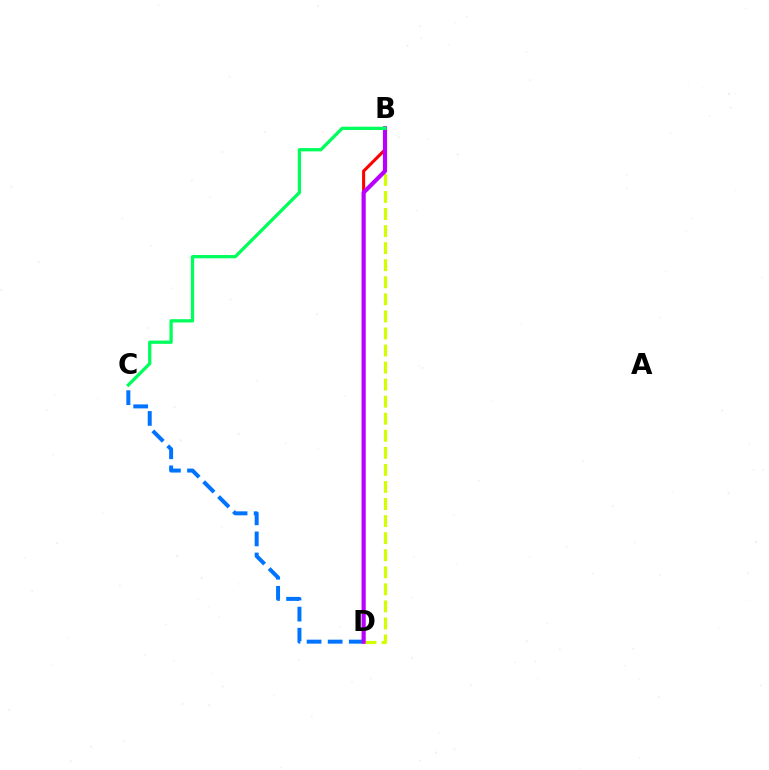{('B', 'D'): [{'color': '#ff0000', 'line_style': 'solid', 'thickness': 2.22}, {'color': '#d1ff00', 'line_style': 'dashed', 'thickness': 2.32}, {'color': '#b900ff', 'line_style': 'solid', 'thickness': 2.98}], ('C', 'D'): [{'color': '#0074ff', 'line_style': 'dashed', 'thickness': 2.87}], ('B', 'C'): [{'color': '#00ff5c', 'line_style': 'solid', 'thickness': 2.36}]}